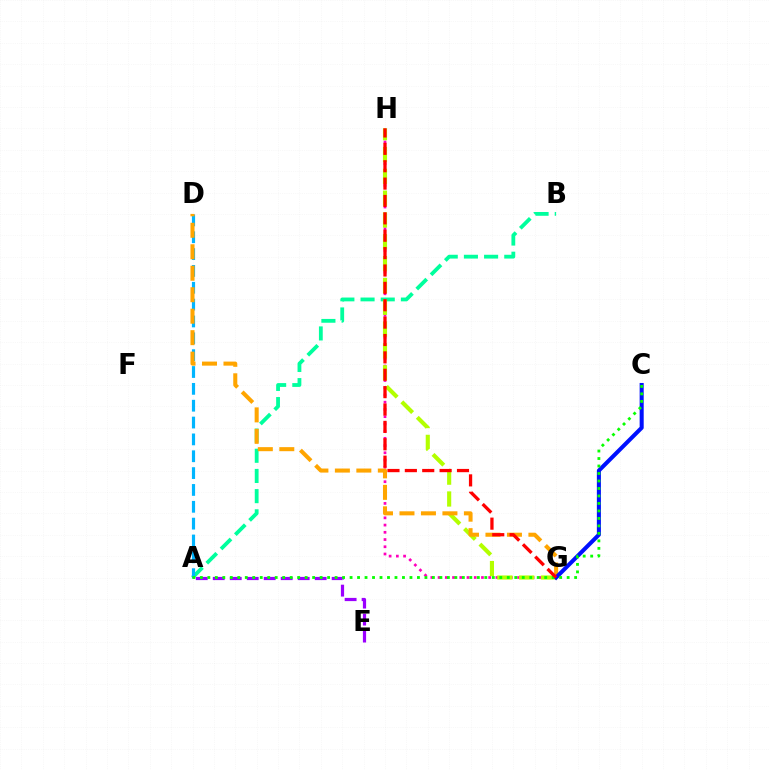{('A', 'B'): [{'color': '#00ff9d', 'line_style': 'dashed', 'thickness': 2.74}], ('A', 'E'): [{'color': '#9b00ff', 'line_style': 'dashed', 'thickness': 2.31}], ('G', 'H'): [{'color': '#ff00bd', 'line_style': 'dotted', 'thickness': 1.96}, {'color': '#b3ff00', 'line_style': 'dashed', 'thickness': 2.97}, {'color': '#ff0000', 'line_style': 'dashed', 'thickness': 2.36}], ('A', 'D'): [{'color': '#00b5ff', 'line_style': 'dashed', 'thickness': 2.29}], ('D', 'G'): [{'color': '#ffa500', 'line_style': 'dashed', 'thickness': 2.92}], ('C', 'G'): [{'color': '#0010ff', 'line_style': 'solid', 'thickness': 2.92}], ('A', 'C'): [{'color': '#08ff00', 'line_style': 'dotted', 'thickness': 2.03}]}